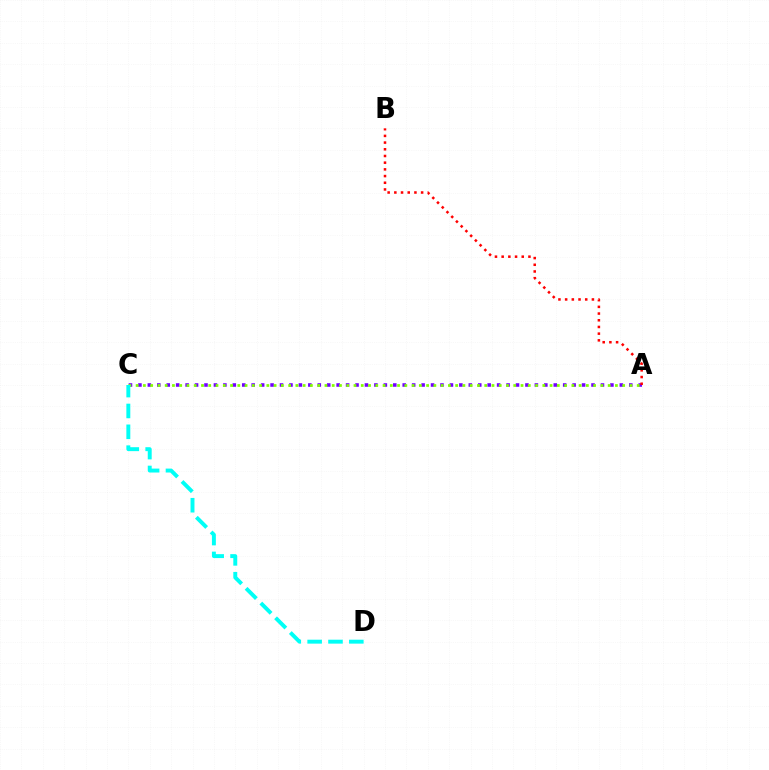{('A', 'C'): [{'color': '#7200ff', 'line_style': 'dotted', 'thickness': 2.56}, {'color': '#84ff00', 'line_style': 'dotted', 'thickness': 1.97}], ('A', 'B'): [{'color': '#ff0000', 'line_style': 'dotted', 'thickness': 1.82}], ('C', 'D'): [{'color': '#00fff6', 'line_style': 'dashed', 'thickness': 2.83}]}